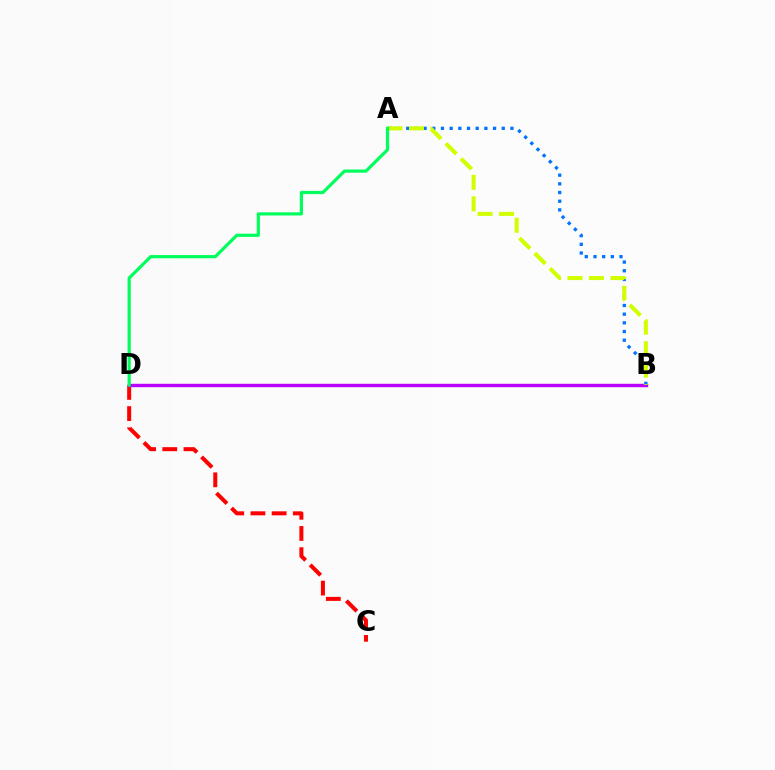{('C', 'D'): [{'color': '#ff0000', 'line_style': 'dashed', 'thickness': 2.88}], ('B', 'D'): [{'color': '#b900ff', 'line_style': 'solid', 'thickness': 2.45}], ('A', 'B'): [{'color': '#0074ff', 'line_style': 'dotted', 'thickness': 2.36}, {'color': '#d1ff00', 'line_style': 'dashed', 'thickness': 2.92}], ('A', 'D'): [{'color': '#00ff5c', 'line_style': 'solid', 'thickness': 2.3}]}